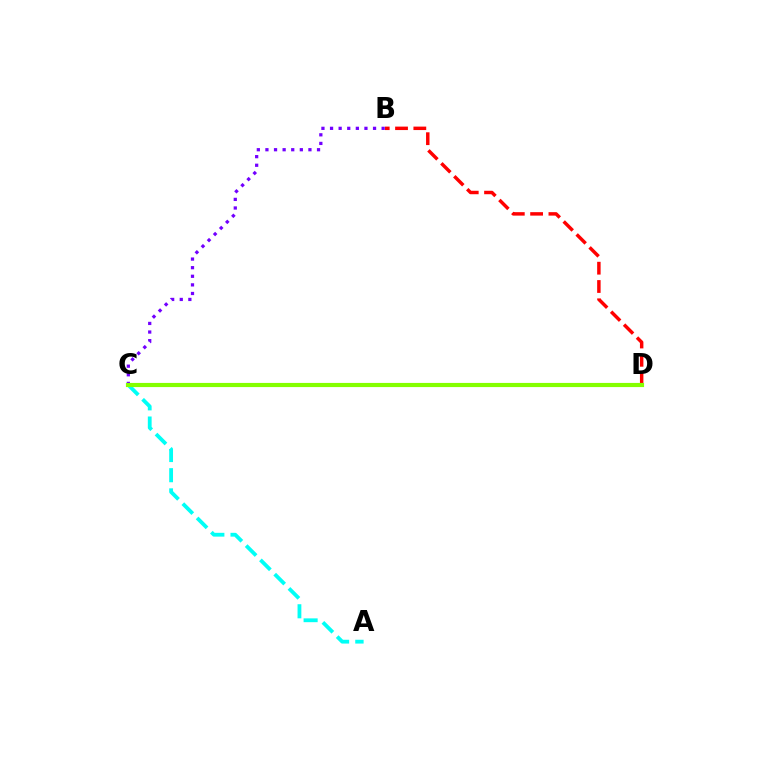{('B', 'D'): [{'color': '#ff0000', 'line_style': 'dashed', 'thickness': 2.49}], ('B', 'C'): [{'color': '#7200ff', 'line_style': 'dotted', 'thickness': 2.34}], ('A', 'C'): [{'color': '#00fff6', 'line_style': 'dashed', 'thickness': 2.74}], ('C', 'D'): [{'color': '#84ff00', 'line_style': 'solid', 'thickness': 2.99}]}